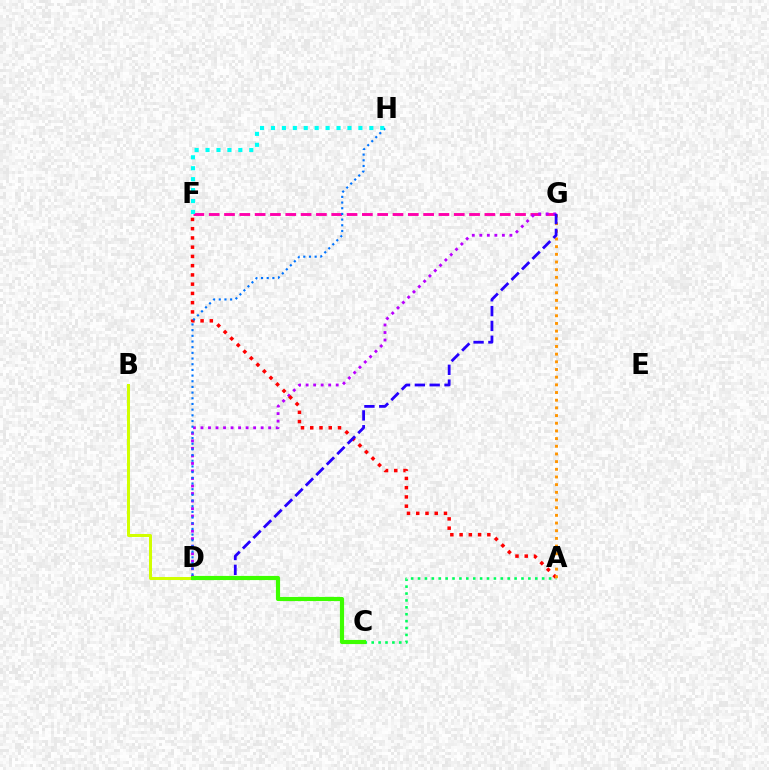{('B', 'D'): [{'color': '#d1ff00', 'line_style': 'solid', 'thickness': 2.17}], ('F', 'G'): [{'color': '#ff00ac', 'line_style': 'dashed', 'thickness': 2.08}], ('A', 'C'): [{'color': '#00ff5c', 'line_style': 'dotted', 'thickness': 1.87}], ('D', 'G'): [{'color': '#b900ff', 'line_style': 'dotted', 'thickness': 2.04}, {'color': '#2500ff', 'line_style': 'dashed', 'thickness': 2.01}], ('A', 'F'): [{'color': '#ff0000', 'line_style': 'dotted', 'thickness': 2.51}], ('A', 'G'): [{'color': '#ff9400', 'line_style': 'dotted', 'thickness': 2.09}], ('D', 'H'): [{'color': '#0074ff', 'line_style': 'dotted', 'thickness': 1.54}], ('C', 'D'): [{'color': '#3dff00', 'line_style': 'solid', 'thickness': 2.99}], ('F', 'H'): [{'color': '#00fff6', 'line_style': 'dotted', 'thickness': 2.97}]}